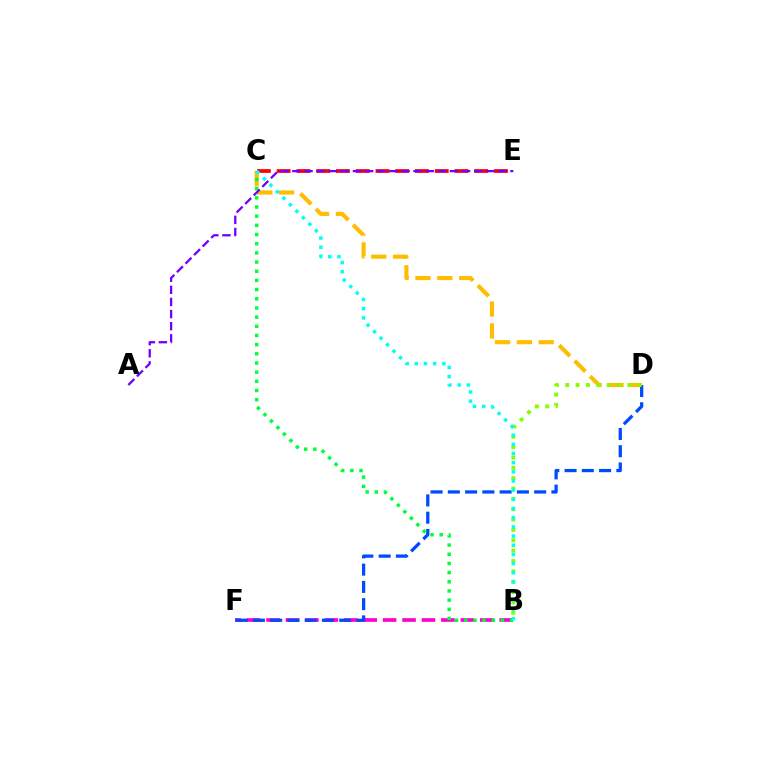{('C', 'E'): [{'color': '#ff0000', 'line_style': 'dashed', 'thickness': 2.68}], ('B', 'F'): [{'color': '#ff00cf', 'line_style': 'dashed', 'thickness': 2.64}], ('C', 'D'): [{'color': '#ffbd00', 'line_style': 'dashed', 'thickness': 2.97}], ('D', 'F'): [{'color': '#004bff', 'line_style': 'dashed', 'thickness': 2.35}], ('B', 'C'): [{'color': '#00ff39', 'line_style': 'dotted', 'thickness': 2.49}, {'color': '#00fff6', 'line_style': 'dotted', 'thickness': 2.49}], ('B', 'D'): [{'color': '#84ff00', 'line_style': 'dotted', 'thickness': 2.81}], ('A', 'E'): [{'color': '#7200ff', 'line_style': 'dashed', 'thickness': 1.65}]}